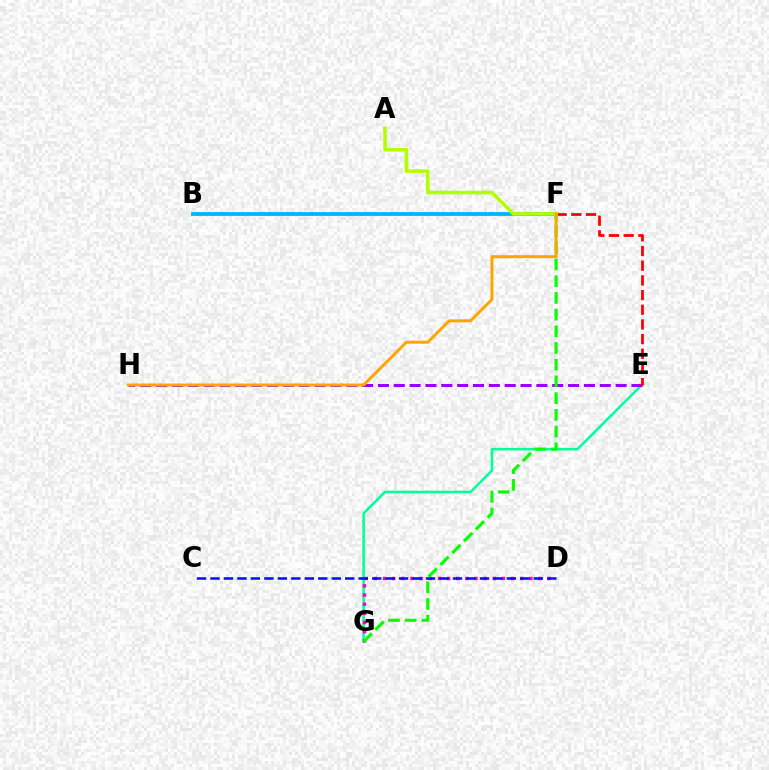{('E', 'G'): [{'color': '#00ff9d', 'line_style': 'solid', 'thickness': 1.82}], ('D', 'G'): [{'color': '#ff00bd', 'line_style': 'dotted', 'thickness': 2.48}], ('B', 'F'): [{'color': '#00b5ff', 'line_style': 'solid', 'thickness': 2.74}], ('E', 'H'): [{'color': '#9b00ff', 'line_style': 'dashed', 'thickness': 2.15}], ('E', 'F'): [{'color': '#ff0000', 'line_style': 'dashed', 'thickness': 1.99}], ('C', 'D'): [{'color': '#0010ff', 'line_style': 'dashed', 'thickness': 1.83}], ('F', 'G'): [{'color': '#08ff00', 'line_style': 'dashed', 'thickness': 2.27}], ('A', 'F'): [{'color': '#b3ff00', 'line_style': 'solid', 'thickness': 2.56}], ('F', 'H'): [{'color': '#ffa500', 'line_style': 'solid', 'thickness': 2.14}]}